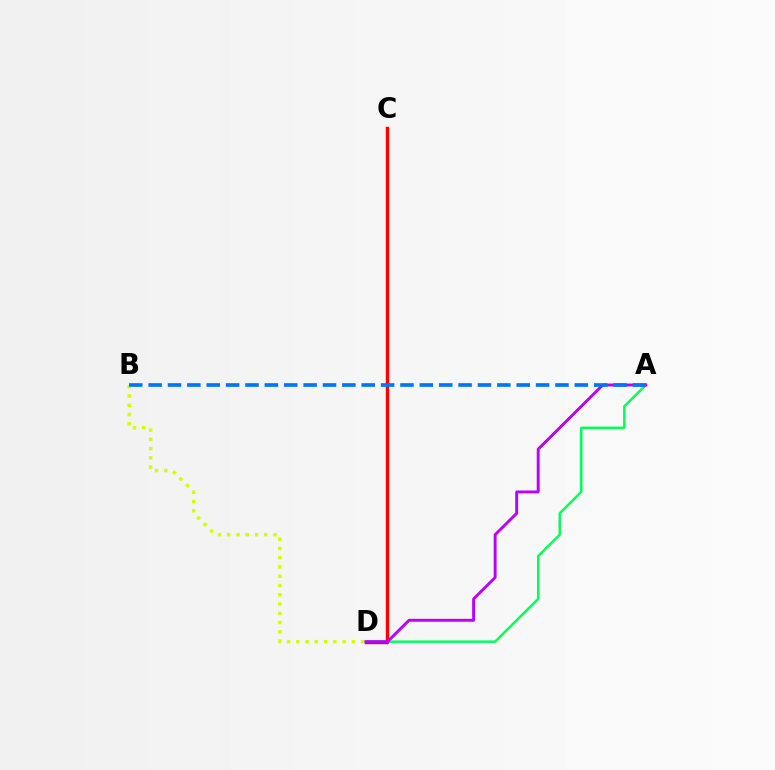{('A', 'D'): [{'color': '#00ff5c', 'line_style': 'solid', 'thickness': 1.77}, {'color': '#b900ff', 'line_style': 'solid', 'thickness': 2.09}], ('B', 'D'): [{'color': '#d1ff00', 'line_style': 'dotted', 'thickness': 2.52}], ('C', 'D'): [{'color': '#ff0000', 'line_style': 'solid', 'thickness': 2.46}], ('A', 'B'): [{'color': '#0074ff', 'line_style': 'dashed', 'thickness': 2.63}]}